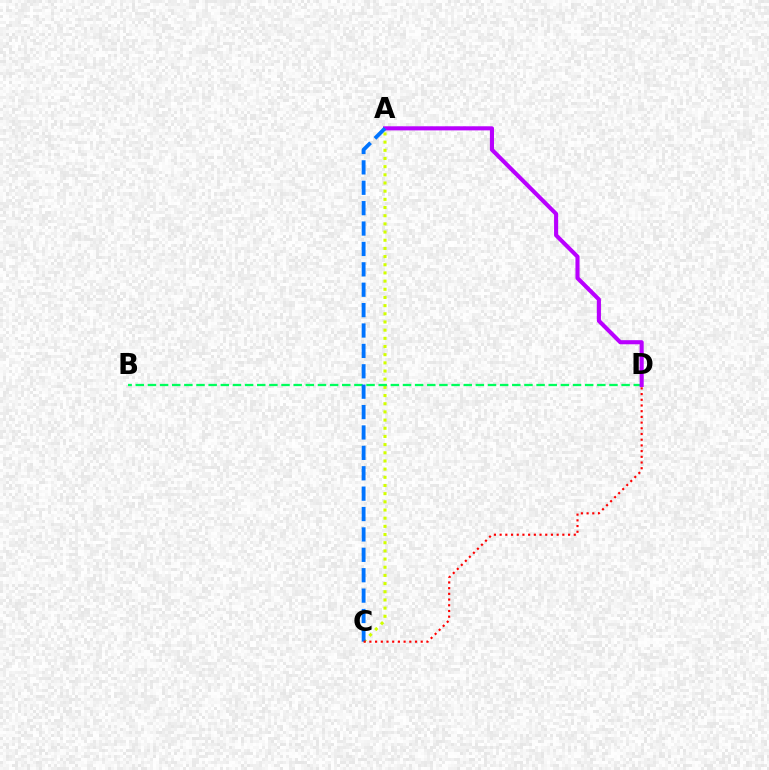{('A', 'C'): [{'color': '#d1ff00', 'line_style': 'dotted', 'thickness': 2.22}, {'color': '#0074ff', 'line_style': 'dashed', 'thickness': 2.77}], ('B', 'D'): [{'color': '#00ff5c', 'line_style': 'dashed', 'thickness': 1.65}], ('A', 'D'): [{'color': '#b900ff', 'line_style': 'solid', 'thickness': 2.95}], ('C', 'D'): [{'color': '#ff0000', 'line_style': 'dotted', 'thickness': 1.55}]}